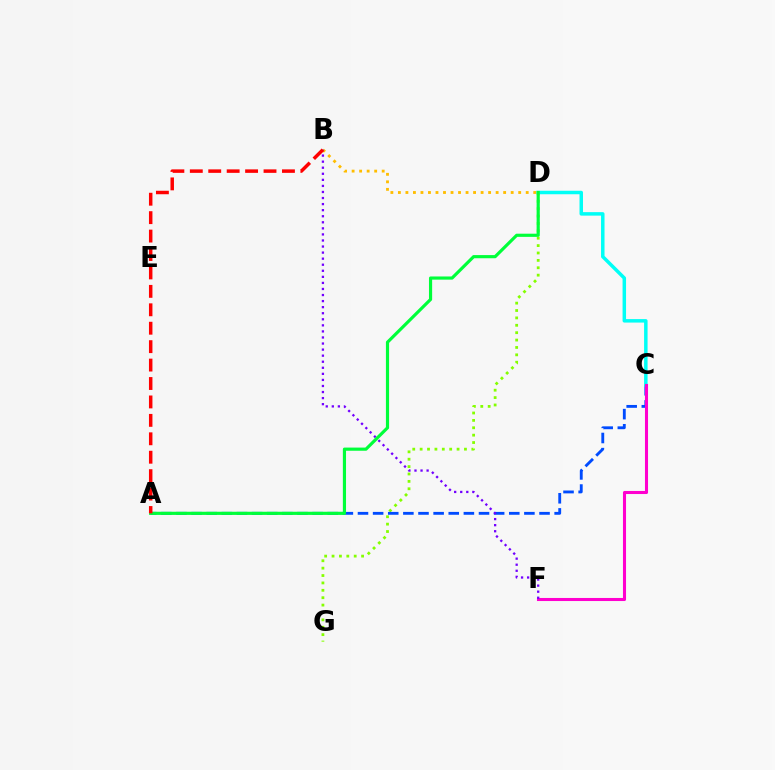{('D', 'G'): [{'color': '#84ff00', 'line_style': 'dotted', 'thickness': 2.01}], ('A', 'C'): [{'color': '#004bff', 'line_style': 'dashed', 'thickness': 2.06}], ('C', 'D'): [{'color': '#00fff6', 'line_style': 'solid', 'thickness': 2.51}], ('B', 'D'): [{'color': '#ffbd00', 'line_style': 'dotted', 'thickness': 2.04}], ('C', 'F'): [{'color': '#ff00cf', 'line_style': 'solid', 'thickness': 2.21}], ('B', 'F'): [{'color': '#7200ff', 'line_style': 'dotted', 'thickness': 1.65}], ('A', 'D'): [{'color': '#00ff39', 'line_style': 'solid', 'thickness': 2.28}], ('A', 'B'): [{'color': '#ff0000', 'line_style': 'dashed', 'thickness': 2.5}]}